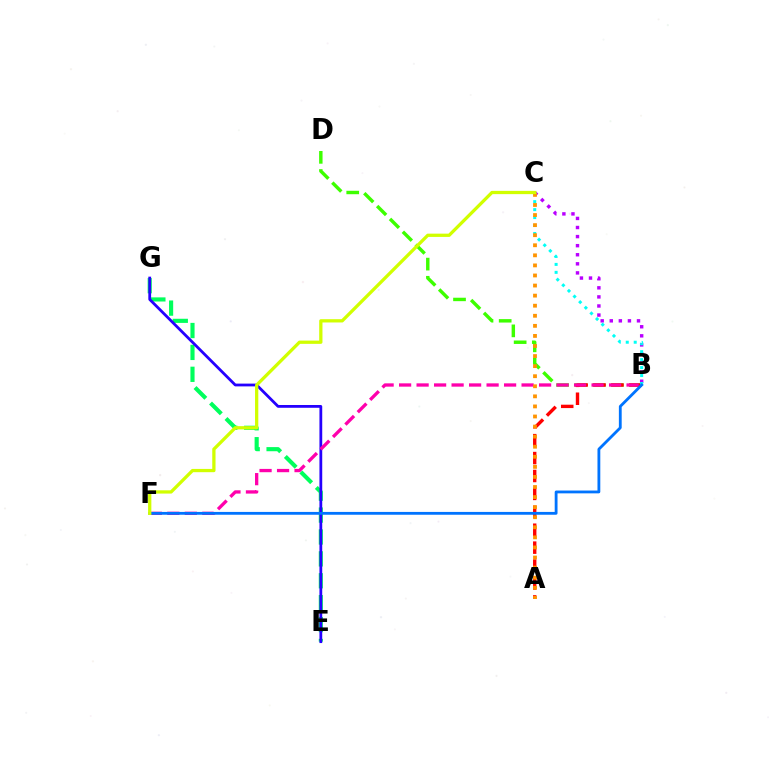{('B', 'D'): [{'color': '#3dff00', 'line_style': 'dashed', 'thickness': 2.47}], ('B', 'C'): [{'color': '#b900ff', 'line_style': 'dotted', 'thickness': 2.47}, {'color': '#00fff6', 'line_style': 'dotted', 'thickness': 2.16}], ('A', 'B'): [{'color': '#ff0000', 'line_style': 'dashed', 'thickness': 2.43}], ('E', 'G'): [{'color': '#00ff5c', 'line_style': 'dashed', 'thickness': 2.97}, {'color': '#2500ff', 'line_style': 'solid', 'thickness': 2.01}], ('B', 'F'): [{'color': '#ff00ac', 'line_style': 'dashed', 'thickness': 2.38}, {'color': '#0074ff', 'line_style': 'solid', 'thickness': 2.03}], ('A', 'C'): [{'color': '#ff9400', 'line_style': 'dotted', 'thickness': 2.74}], ('C', 'F'): [{'color': '#d1ff00', 'line_style': 'solid', 'thickness': 2.35}]}